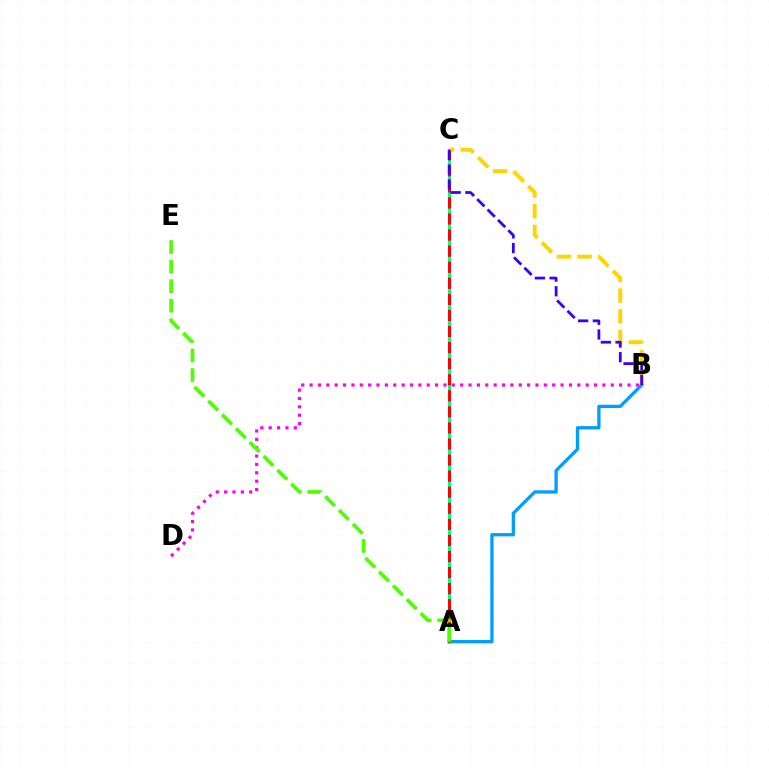{('A', 'B'): [{'color': '#009eff', 'line_style': 'solid', 'thickness': 2.37}], ('A', 'C'): [{'color': '#00ff86', 'line_style': 'solid', 'thickness': 2.2}, {'color': '#ff0000', 'line_style': 'dashed', 'thickness': 2.18}], ('B', 'C'): [{'color': '#ffd500', 'line_style': 'dashed', 'thickness': 2.81}, {'color': '#3700ff', 'line_style': 'dashed', 'thickness': 2.0}], ('B', 'D'): [{'color': '#ff00ed', 'line_style': 'dotted', 'thickness': 2.27}], ('A', 'E'): [{'color': '#4fff00', 'line_style': 'dashed', 'thickness': 2.66}]}